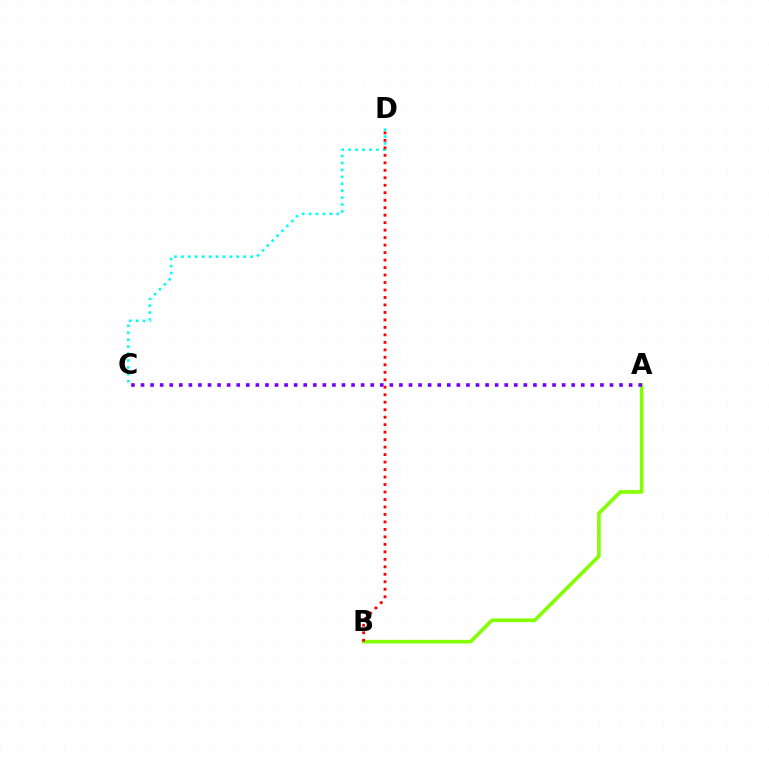{('C', 'D'): [{'color': '#00fff6', 'line_style': 'dotted', 'thickness': 1.88}], ('A', 'B'): [{'color': '#84ff00', 'line_style': 'solid', 'thickness': 2.59}], ('A', 'C'): [{'color': '#7200ff', 'line_style': 'dotted', 'thickness': 2.6}], ('B', 'D'): [{'color': '#ff0000', 'line_style': 'dotted', 'thickness': 2.03}]}